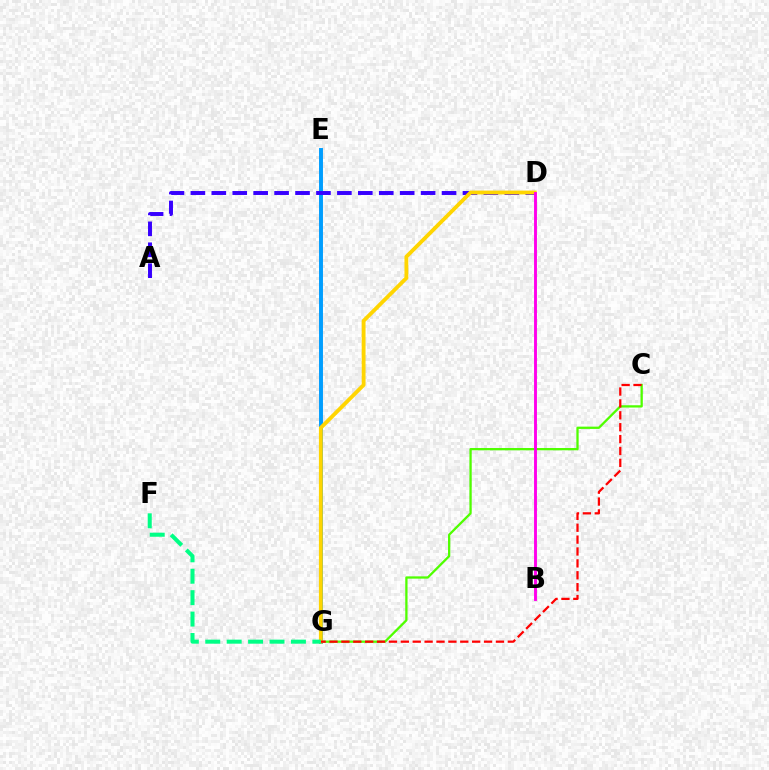{('C', 'G'): [{'color': '#4fff00', 'line_style': 'solid', 'thickness': 1.65}, {'color': '#ff0000', 'line_style': 'dashed', 'thickness': 1.62}], ('E', 'G'): [{'color': '#009eff', 'line_style': 'solid', 'thickness': 2.83}], ('A', 'D'): [{'color': '#3700ff', 'line_style': 'dashed', 'thickness': 2.84}], ('D', 'G'): [{'color': '#ffd500', 'line_style': 'solid', 'thickness': 2.77}], ('B', 'D'): [{'color': '#ff00ed', 'line_style': 'solid', 'thickness': 2.09}], ('F', 'G'): [{'color': '#00ff86', 'line_style': 'dashed', 'thickness': 2.91}]}